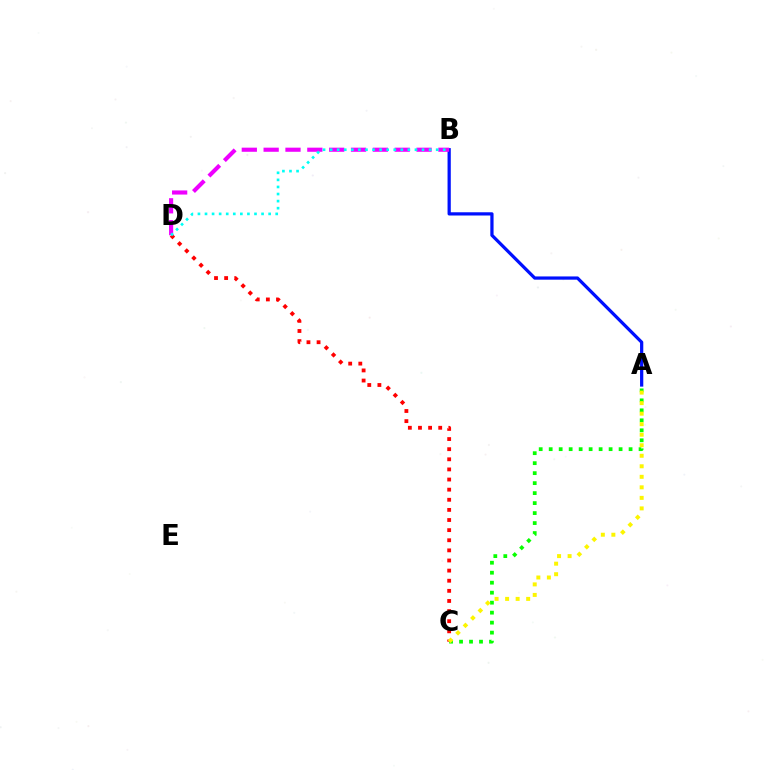{('C', 'D'): [{'color': '#ff0000', 'line_style': 'dotted', 'thickness': 2.75}], ('A', 'C'): [{'color': '#08ff00', 'line_style': 'dotted', 'thickness': 2.71}, {'color': '#fcf500', 'line_style': 'dotted', 'thickness': 2.86}], ('A', 'B'): [{'color': '#0010ff', 'line_style': 'solid', 'thickness': 2.33}], ('B', 'D'): [{'color': '#ee00ff', 'line_style': 'dashed', 'thickness': 2.97}, {'color': '#00fff6', 'line_style': 'dotted', 'thickness': 1.92}]}